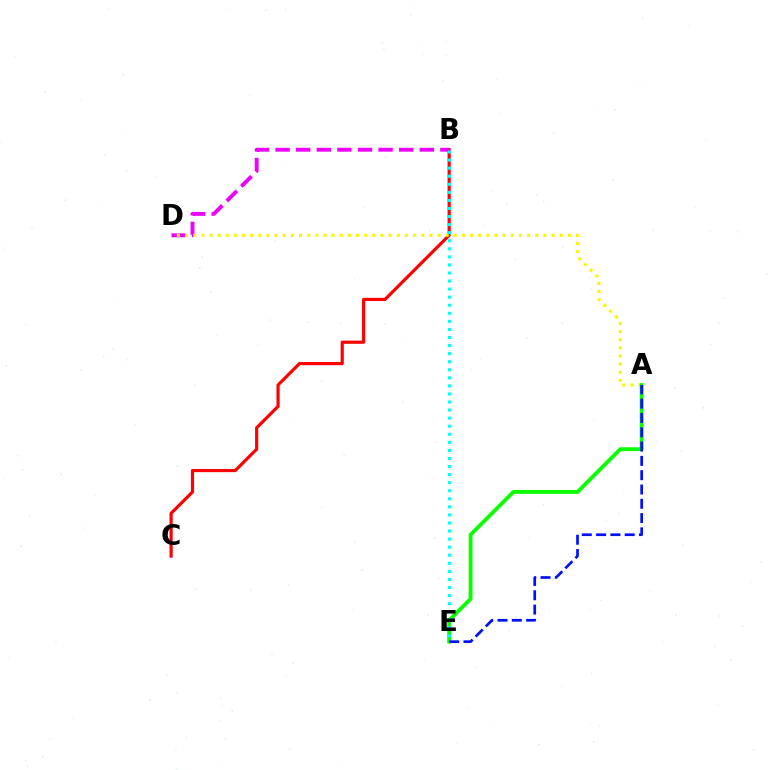{('B', 'C'): [{'color': '#ff0000', 'line_style': 'solid', 'thickness': 2.29}], ('B', 'D'): [{'color': '#ee00ff', 'line_style': 'dashed', 'thickness': 2.8}], ('A', 'D'): [{'color': '#fcf500', 'line_style': 'dotted', 'thickness': 2.21}], ('A', 'E'): [{'color': '#08ff00', 'line_style': 'solid', 'thickness': 2.76}, {'color': '#0010ff', 'line_style': 'dashed', 'thickness': 1.94}], ('B', 'E'): [{'color': '#00fff6', 'line_style': 'dotted', 'thickness': 2.19}]}